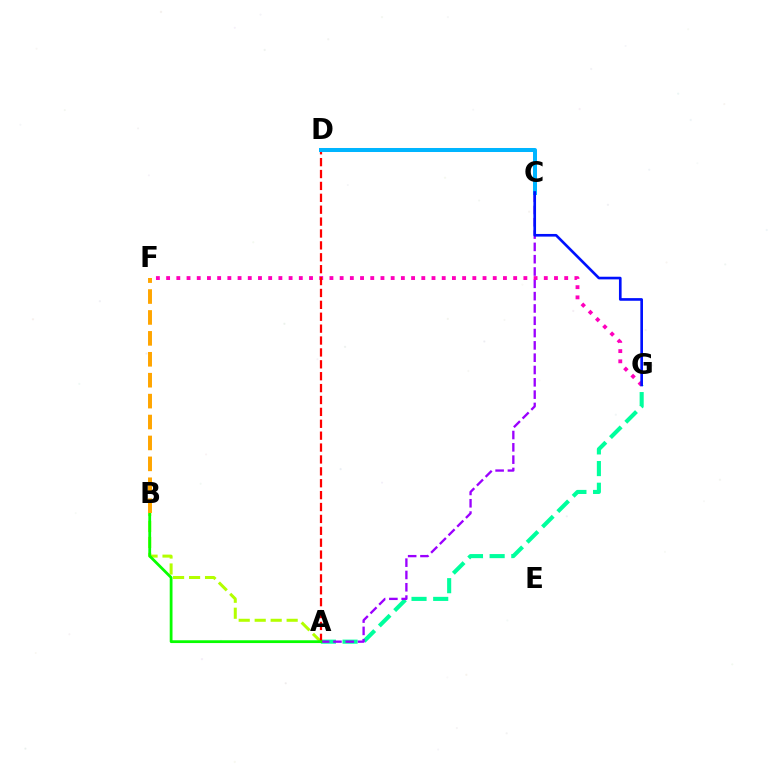{('A', 'G'): [{'color': '#00ff9d', 'line_style': 'dashed', 'thickness': 2.94}], ('A', 'B'): [{'color': '#b3ff00', 'line_style': 'dashed', 'thickness': 2.17}, {'color': '#08ff00', 'line_style': 'solid', 'thickness': 2.01}], ('A', 'C'): [{'color': '#9b00ff', 'line_style': 'dashed', 'thickness': 1.67}], ('F', 'G'): [{'color': '#ff00bd', 'line_style': 'dotted', 'thickness': 2.77}], ('A', 'D'): [{'color': '#ff0000', 'line_style': 'dashed', 'thickness': 1.62}], ('C', 'D'): [{'color': '#00b5ff', 'line_style': 'solid', 'thickness': 2.88}], ('B', 'F'): [{'color': '#ffa500', 'line_style': 'dashed', 'thickness': 2.84}], ('C', 'G'): [{'color': '#0010ff', 'line_style': 'solid', 'thickness': 1.91}]}